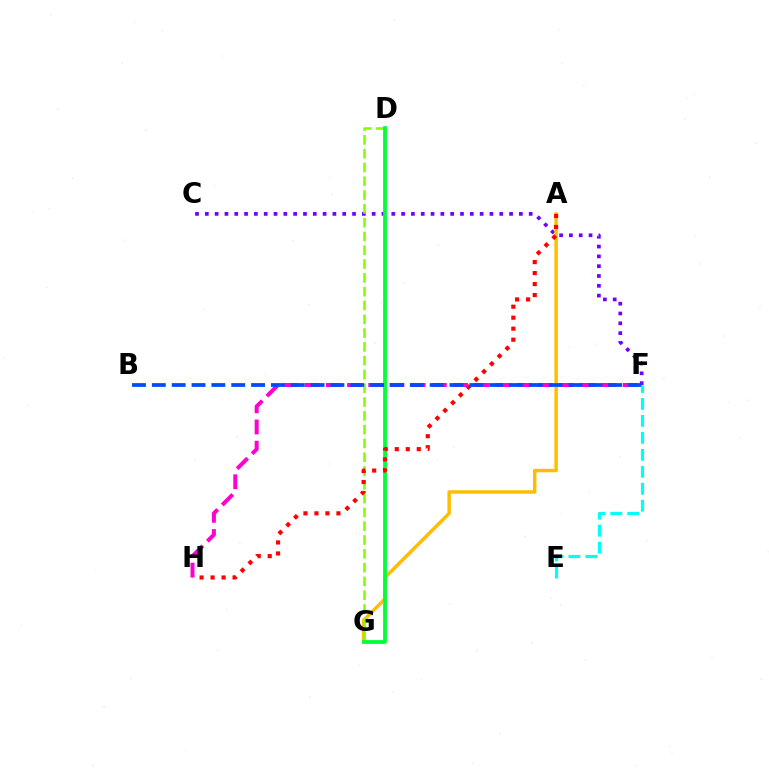{('C', 'F'): [{'color': '#7200ff', 'line_style': 'dotted', 'thickness': 2.67}], ('A', 'G'): [{'color': '#ffbd00', 'line_style': 'solid', 'thickness': 2.49}], ('D', 'G'): [{'color': '#84ff00', 'line_style': 'dashed', 'thickness': 1.87}, {'color': '#00ff39', 'line_style': 'solid', 'thickness': 2.71}], ('A', 'H'): [{'color': '#ff0000', 'line_style': 'dotted', 'thickness': 2.99}], ('F', 'H'): [{'color': '#ff00cf', 'line_style': 'dashed', 'thickness': 2.88}], ('B', 'F'): [{'color': '#004bff', 'line_style': 'dashed', 'thickness': 2.7}], ('E', 'F'): [{'color': '#00fff6', 'line_style': 'dashed', 'thickness': 2.31}]}